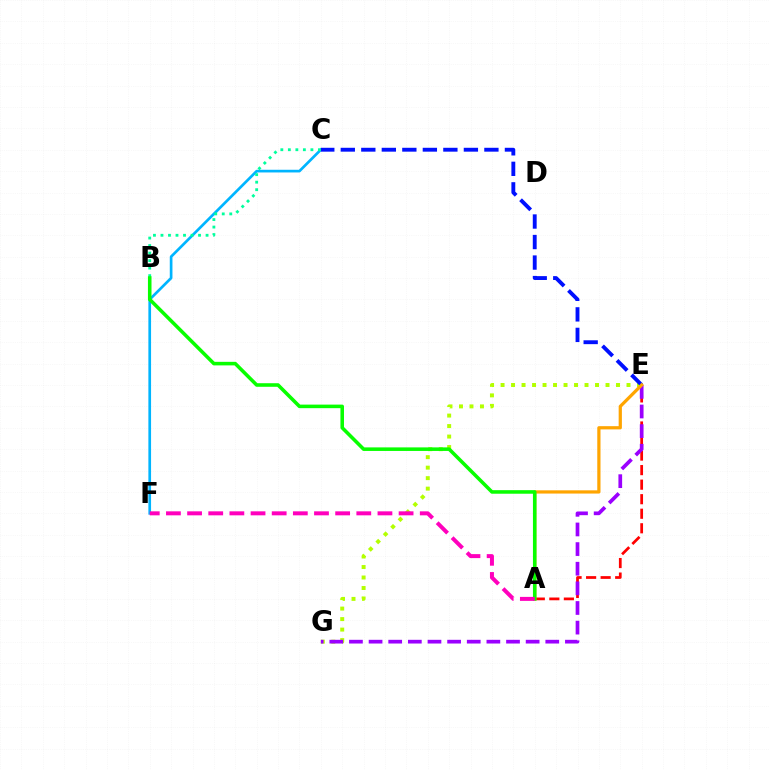{('E', 'G'): [{'color': '#b3ff00', 'line_style': 'dotted', 'thickness': 2.85}, {'color': '#9b00ff', 'line_style': 'dashed', 'thickness': 2.67}], ('C', 'F'): [{'color': '#00b5ff', 'line_style': 'solid', 'thickness': 1.93}], ('A', 'E'): [{'color': '#ff0000', 'line_style': 'dashed', 'thickness': 1.98}, {'color': '#ffa500', 'line_style': 'solid', 'thickness': 2.32}], ('C', 'E'): [{'color': '#0010ff', 'line_style': 'dashed', 'thickness': 2.79}], ('B', 'C'): [{'color': '#00ff9d', 'line_style': 'dotted', 'thickness': 2.04}], ('A', 'B'): [{'color': '#08ff00', 'line_style': 'solid', 'thickness': 2.56}], ('A', 'F'): [{'color': '#ff00bd', 'line_style': 'dashed', 'thickness': 2.87}]}